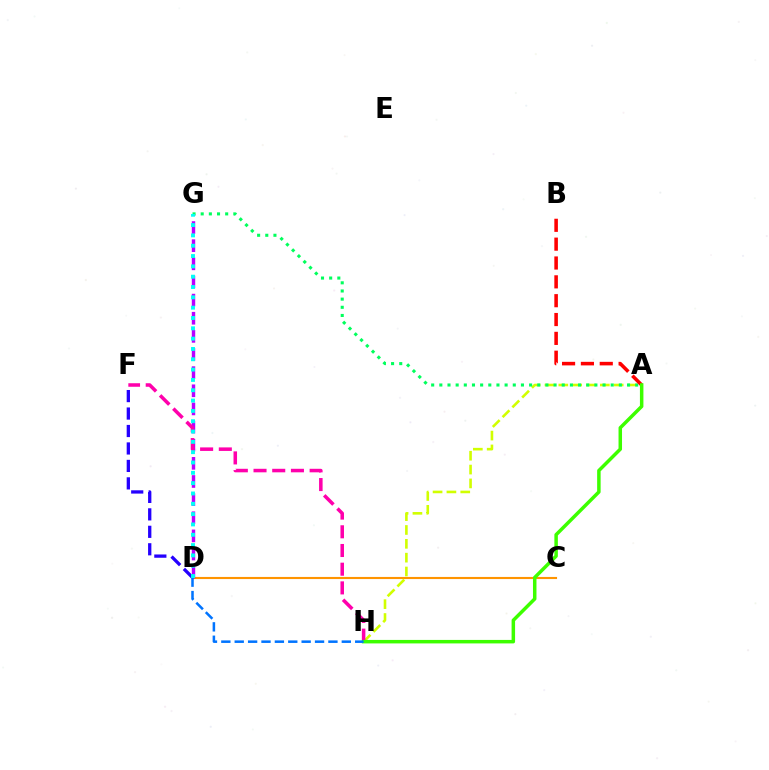{('C', 'D'): [{'color': '#ff9400', 'line_style': 'solid', 'thickness': 1.52}], ('D', 'G'): [{'color': '#b900ff', 'line_style': 'dashed', 'thickness': 2.46}, {'color': '#00fff6', 'line_style': 'dotted', 'thickness': 2.8}], ('A', 'H'): [{'color': '#d1ff00', 'line_style': 'dashed', 'thickness': 1.88}, {'color': '#3dff00', 'line_style': 'solid', 'thickness': 2.51}], ('A', 'G'): [{'color': '#00ff5c', 'line_style': 'dotted', 'thickness': 2.22}], ('A', 'B'): [{'color': '#ff0000', 'line_style': 'dashed', 'thickness': 2.56}], ('F', 'H'): [{'color': '#ff00ac', 'line_style': 'dashed', 'thickness': 2.54}], ('D', 'F'): [{'color': '#2500ff', 'line_style': 'dashed', 'thickness': 2.37}], ('D', 'H'): [{'color': '#0074ff', 'line_style': 'dashed', 'thickness': 1.82}]}